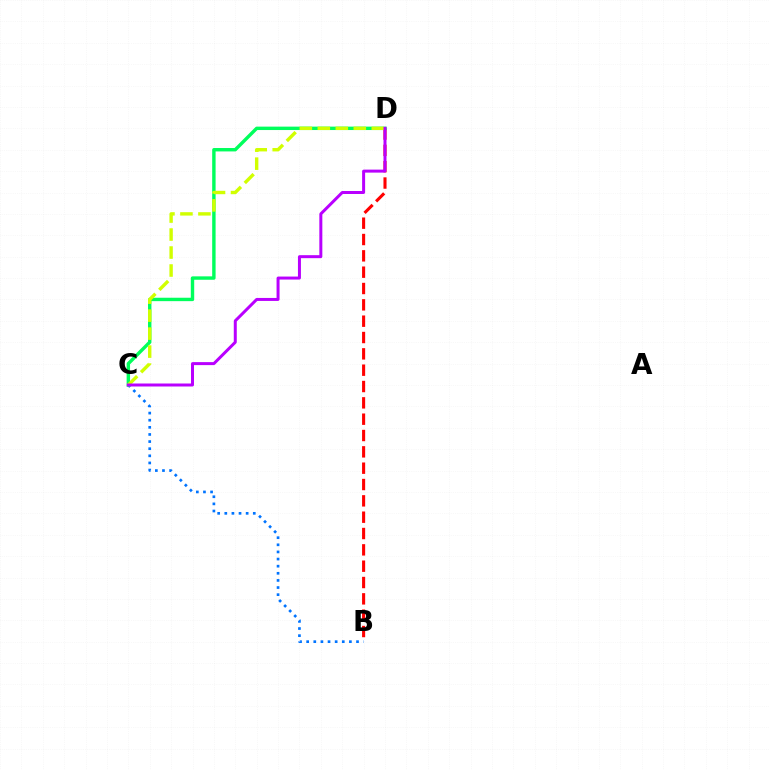{('B', 'D'): [{'color': '#ff0000', 'line_style': 'dashed', 'thickness': 2.22}], ('B', 'C'): [{'color': '#0074ff', 'line_style': 'dotted', 'thickness': 1.93}], ('C', 'D'): [{'color': '#00ff5c', 'line_style': 'solid', 'thickness': 2.45}, {'color': '#d1ff00', 'line_style': 'dashed', 'thickness': 2.44}, {'color': '#b900ff', 'line_style': 'solid', 'thickness': 2.16}]}